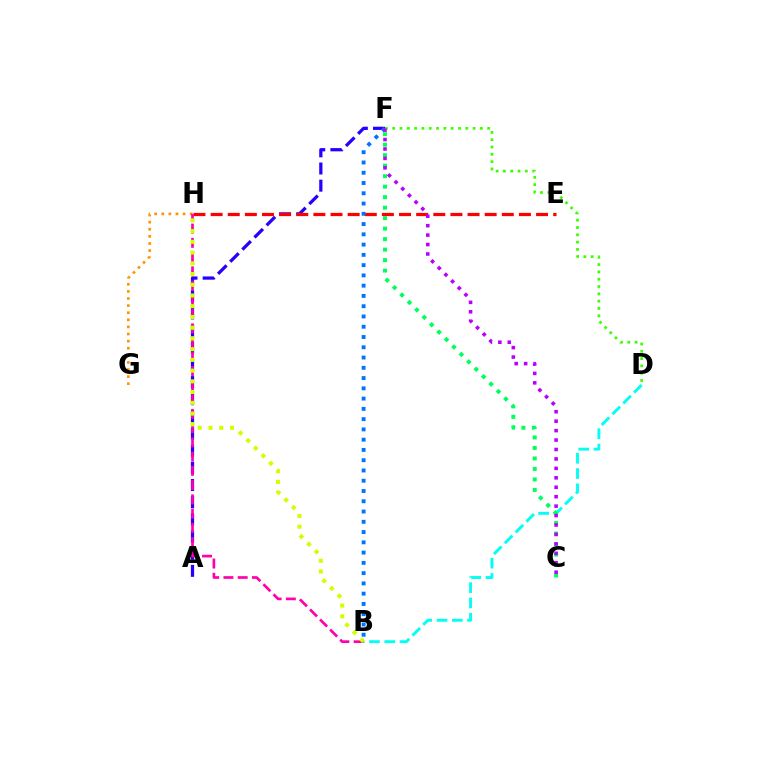{('G', 'H'): [{'color': '#ff9400', 'line_style': 'dotted', 'thickness': 1.93}], ('A', 'F'): [{'color': '#2500ff', 'line_style': 'dashed', 'thickness': 2.33}], ('E', 'H'): [{'color': '#ff0000', 'line_style': 'dashed', 'thickness': 2.33}], ('B', 'F'): [{'color': '#0074ff', 'line_style': 'dotted', 'thickness': 2.79}], ('B', 'D'): [{'color': '#00fff6', 'line_style': 'dashed', 'thickness': 2.08}], ('B', 'H'): [{'color': '#ff00ac', 'line_style': 'dashed', 'thickness': 1.94}, {'color': '#d1ff00', 'line_style': 'dotted', 'thickness': 2.92}], ('C', 'F'): [{'color': '#00ff5c', 'line_style': 'dotted', 'thickness': 2.85}, {'color': '#b900ff', 'line_style': 'dotted', 'thickness': 2.56}], ('D', 'F'): [{'color': '#3dff00', 'line_style': 'dotted', 'thickness': 1.99}]}